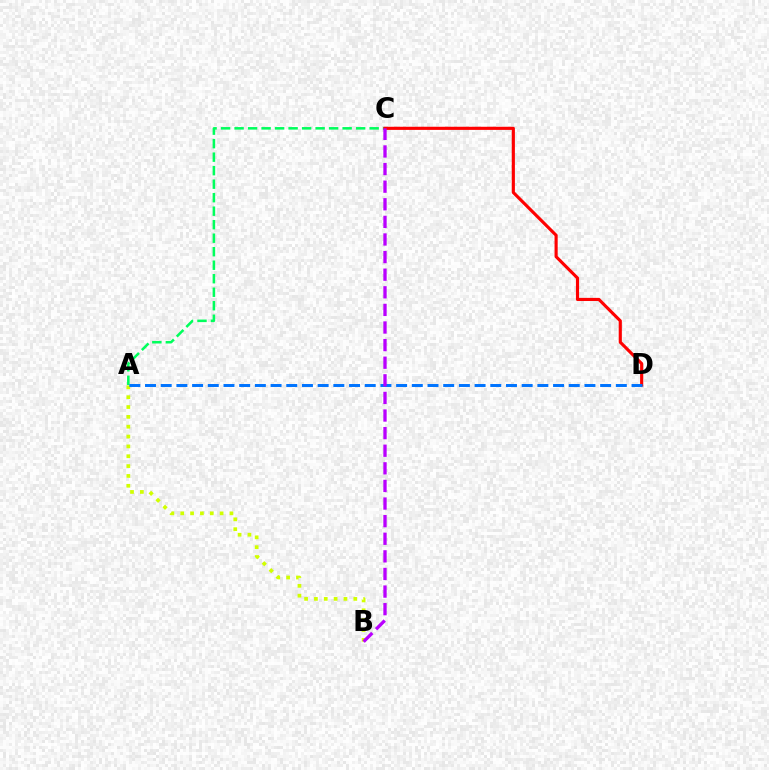{('A', 'C'): [{'color': '#00ff5c', 'line_style': 'dashed', 'thickness': 1.83}], ('A', 'B'): [{'color': '#d1ff00', 'line_style': 'dotted', 'thickness': 2.67}], ('C', 'D'): [{'color': '#ff0000', 'line_style': 'solid', 'thickness': 2.25}], ('A', 'D'): [{'color': '#0074ff', 'line_style': 'dashed', 'thickness': 2.13}], ('B', 'C'): [{'color': '#b900ff', 'line_style': 'dashed', 'thickness': 2.39}]}